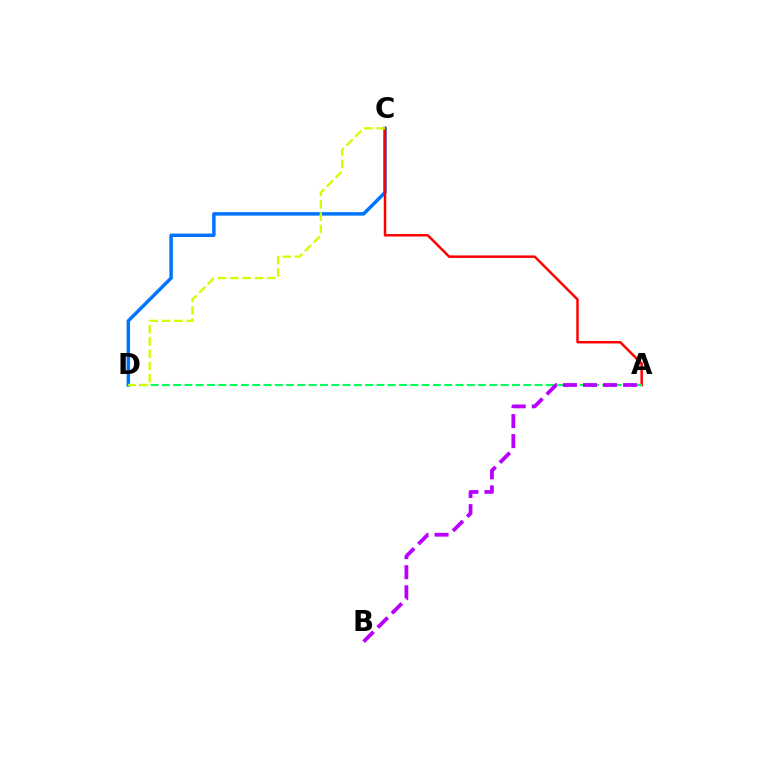{('C', 'D'): [{'color': '#0074ff', 'line_style': 'solid', 'thickness': 2.5}, {'color': '#d1ff00', 'line_style': 'dashed', 'thickness': 1.67}], ('A', 'C'): [{'color': '#ff0000', 'line_style': 'solid', 'thickness': 1.78}], ('A', 'D'): [{'color': '#00ff5c', 'line_style': 'dashed', 'thickness': 1.53}], ('A', 'B'): [{'color': '#b900ff', 'line_style': 'dashed', 'thickness': 2.72}]}